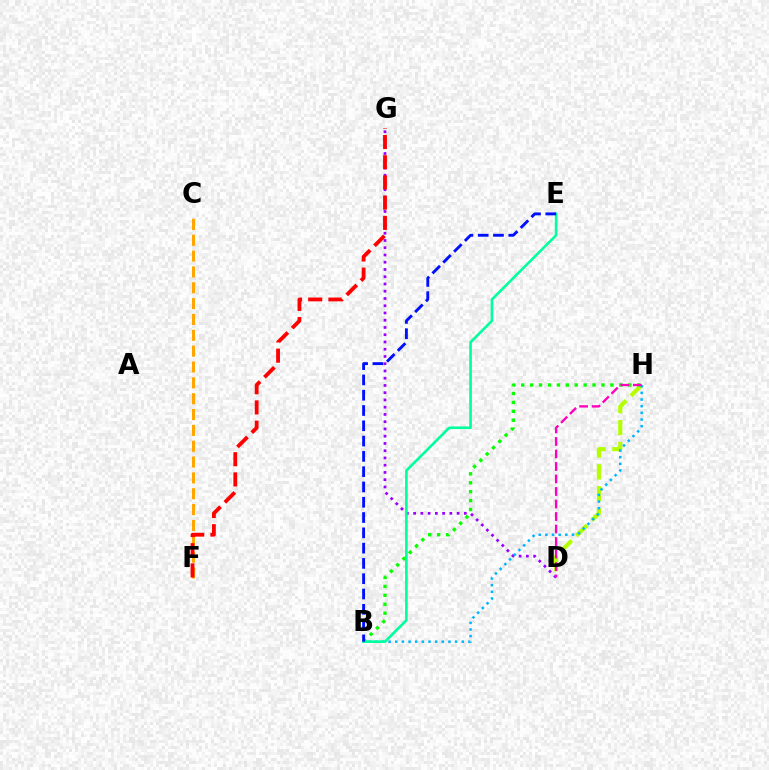{('D', 'G'): [{'color': '#9b00ff', 'line_style': 'dotted', 'thickness': 1.97}], ('C', 'F'): [{'color': '#ffa500', 'line_style': 'dashed', 'thickness': 2.15}], ('D', 'H'): [{'color': '#b3ff00', 'line_style': 'dashed', 'thickness': 2.97}, {'color': '#ff00bd', 'line_style': 'dashed', 'thickness': 1.7}], ('B', 'H'): [{'color': '#00b5ff', 'line_style': 'dotted', 'thickness': 1.81}, {'color': '#08ff00', 'line_style': 'dotted', 'thickness': 2.42}], ('B', 'E'): [{'color': '#00ff9d', 'line_style': 'solid', 'thickness': 1.89}, {'color': '#0010ff', 'line_style': 'dashed', 'thickness': 2.08}], ('F', 'G'): [{'color': '#ff0000', 'line_style': 'dashed', 'thickness': 2.75}]}